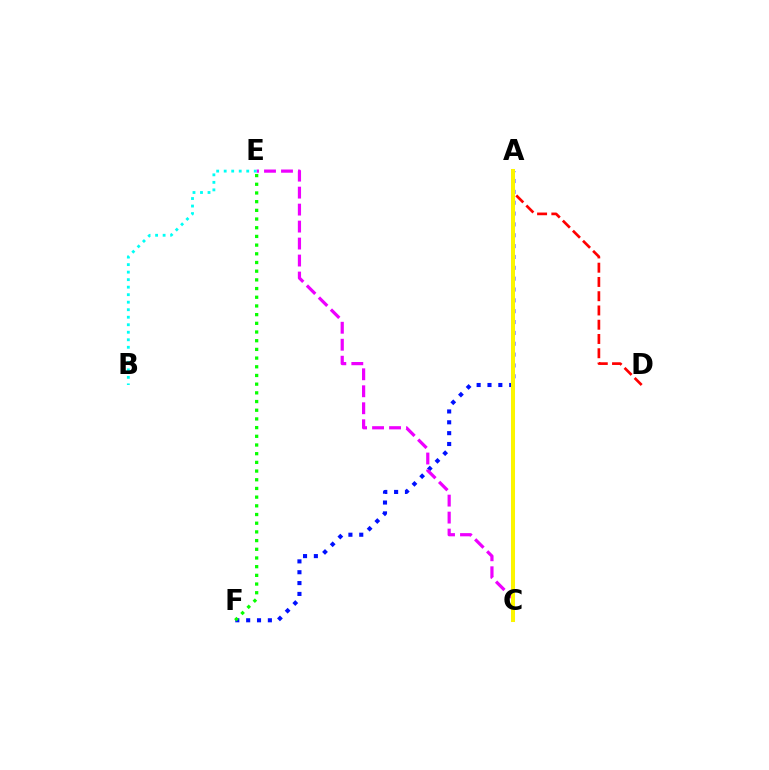{('A', 'F'): [{'color': '#0010ff', 'line_style': 'dotted', 'thickness': 2.95}], ('A', 'D'): [{'color': '#ff0000', 'line_style': 'dashed', 'thickness': 1.94}], ('C', 'E'): [{'color': '#ee00ff', 'line_style': 'dashed', 'thickness': 2.31}], ('E', 'F'): [{'color': '#08ff00', 'line_style': 'dotted', 'thickness': 2.36}], ('B', 'E'): [{'color': '#00fff6', 'line_style': 'dotted', 'thickness': 2.04}], ('A', 'C'): [{'color': '#fcf500', 'line_style': 'solid', 'thickness': 2.9}]}